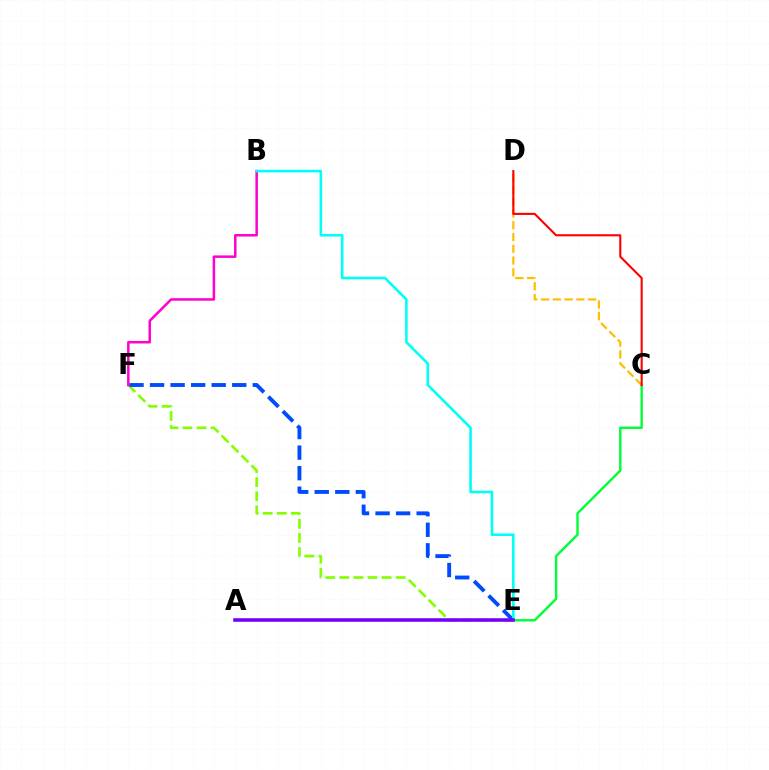{('C', 'E'): [{'color': '#00ff39', 'line_style': 'solid', 'thickness': 1.74}], ('E', 'F'): [{'color': '#84ff00', 'line_style': 'dashed', 'thickness': 1.91}, {'color': '#004bff', 'line_style': 'dashed', 'thickness': 2.79}], ('C', 'D'): [{'color': '#ffbd00', 'line_style': 'dashed', 'thickness': 1.6}, {'color': '#ff0000', 'line_style': 'solid', 'thickness': 1.52}], ('B', 'F'): [{'color': '#ff00cf', 'line_style': 'solid', 'thickness': 1.81}], ('B', 'E'): [{'color': '#00fff6', 'line_style': 'solid', 'thickness': 1.87}], ('A', 'E'): [{'color': '#7200ff', 'line_style': 'solid', 'thickness': 2.56}]}